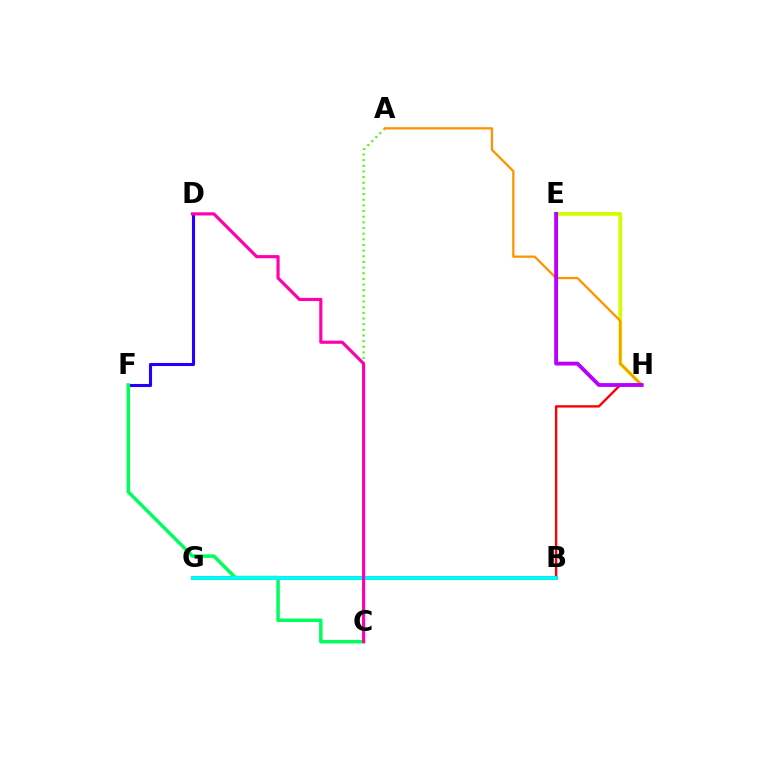{('A', 'C'): [{'color': '#3dff00', 'line_style': 'dotted', 'thickness': 1.54}], ('D', 'F'): [{'color': '#2500ff', 'line_style': 'solid', 'thickness': 2.22}], ('B', 'H'): [{'color': '#ff0000', 'line_style': 'solid', 'thickness': 1.71}], ('B', 'G'): [{'color': '#0074ff', 'line_style': 'solid', 'thickness': 2.55}, {'color': '#00fff6', 'line_style': 'solid', 'thickness': 2.63}], ('E', 'H'): [{'color': '#d1ff00', 'line_style': 'solid', 'thickness': 2.69}, {'color': '#b900ff', 'line_style': 'solid', 'thickness': 2.76}], ('C', 'F'): [{'color': '#00ff5c', 'line_style': 'solid', 'thickness': 2.52}], ('A', 'H'): [{'color': '#ff9400', 'line_style': 'solid', 'thickness': 1.64}], ('C', 'D'): [{'color': '#ff00ac', 'line_style': 'solid', 'thickness': 2.26}]}